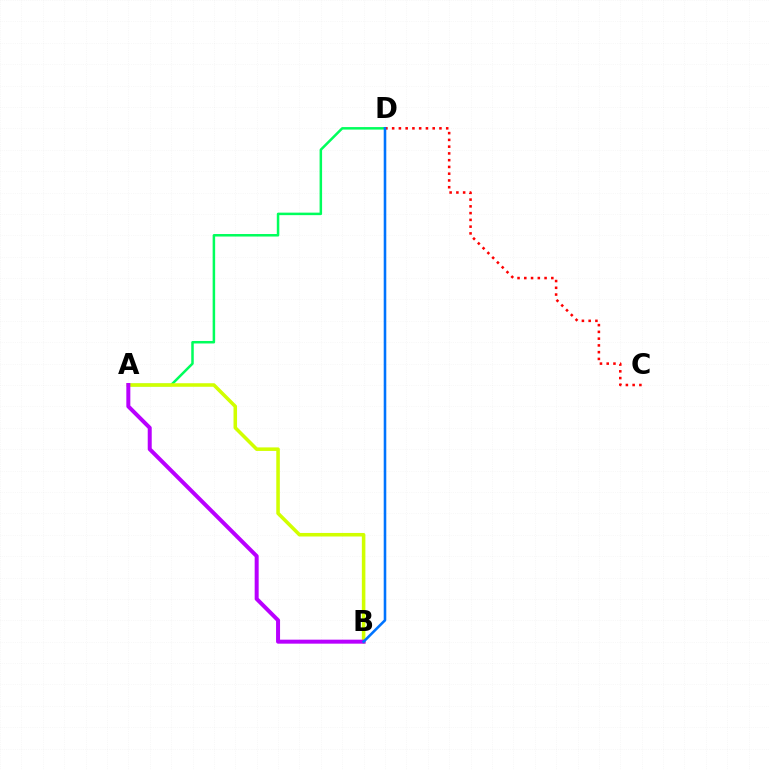{('A', 'D'): [{'color': '#00ff5c', 'line_style': 'solid', 'thickness': 1.81}], ('A', 'B'): [{'color': '#d1ff00', 'line_style': 'solid', 'thickness': 2.55}, {'color': '#b900ff', 'line_style': 'solid', 'thickness': 2.88}], ('C', 'D'): [{'color': '#ff0000', 'line_style': 'dotted', 'thickness': 1.84}], ('B', 'D'): [{'color': '#0074ff', 'line_style': 'solid', 'thickness': 1.86}]}